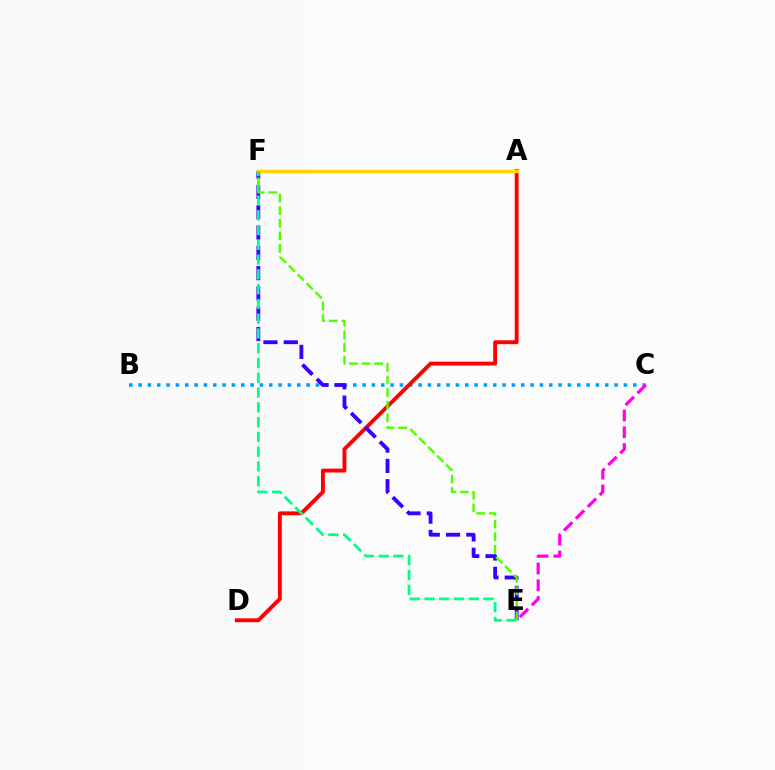{('B', 'C'): [{'color': '#009eff', 'line_style': 'dotted', 'thickness': 2.54}], ('A', 'D'): [{'color': '#ff0000', 'line_style': 'solid', 'thickness': 2.8}], ('E', 'F'): [{'color': '#3700ff', 'line_style': 'dashed', 'thickness': 2.76}, {'color': '#00ff86', 'line_style': 'dashed', 'thickness': 2.01}, {'color': '#4fff00', 'line_style': 'dashed', 'thickness': 1.71}], ('A', 'F'): [{'color': '#ffd500', 'line_style': 'solid', 'thickness': 2.52}], ('C', 'E'): [{'color': '#ff00ed', 'line_style': 'dashed', 'thickness': 2.28}]}